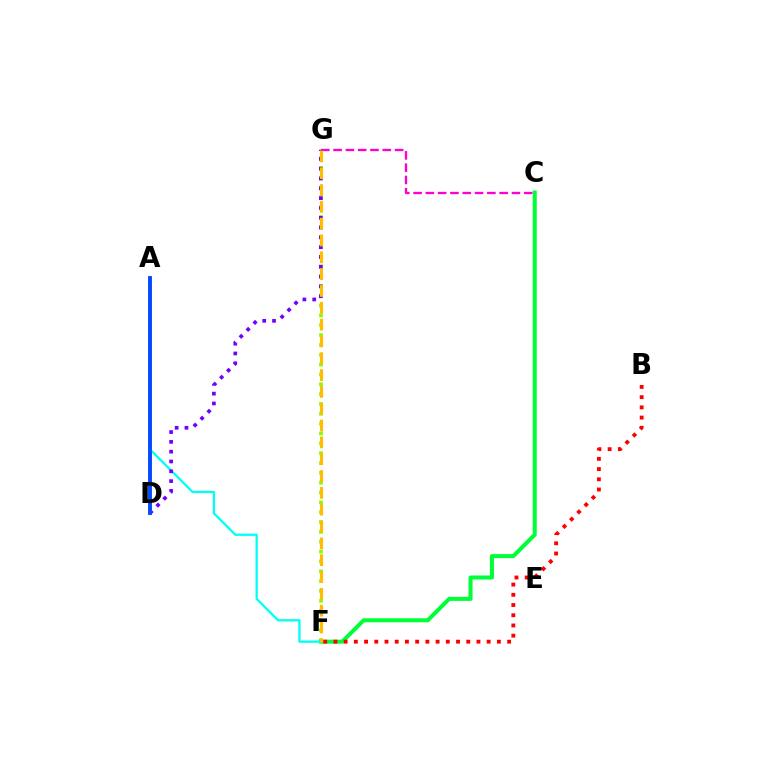{('F', 'G'): [{'color': '#84ff00', 'line_style': 'dotted', 'thickness': 2.67}, {'color': '#ffbd00', 'line_style': 'dashed', 'thickness': 2.29}], ('C', 'G'): [{'color': '#ff00cf', 'line_style': 'dashed', 'thickness': 1.67}], ('C', 'F'): [{'color': '#00ff39', 'line_style': 'solid', 'thickness': 2.9}], ('A', 'F'): [{'color': '#00fff6', 'line_style': 'solid', 'thickness': 1.64}], ('B', 'F'): [{'color': '#ff0000', 'line_style': 'dotted', 'thickness': 2.78}], ('D', 'G'): [{'color': '#7200ff', 'line_style': 'dotted', 'thickness': 2.66}], ('A', 'D'): [{'color': '#004bff', 'line_style': 'solid', 'thickness': 2.8}]}